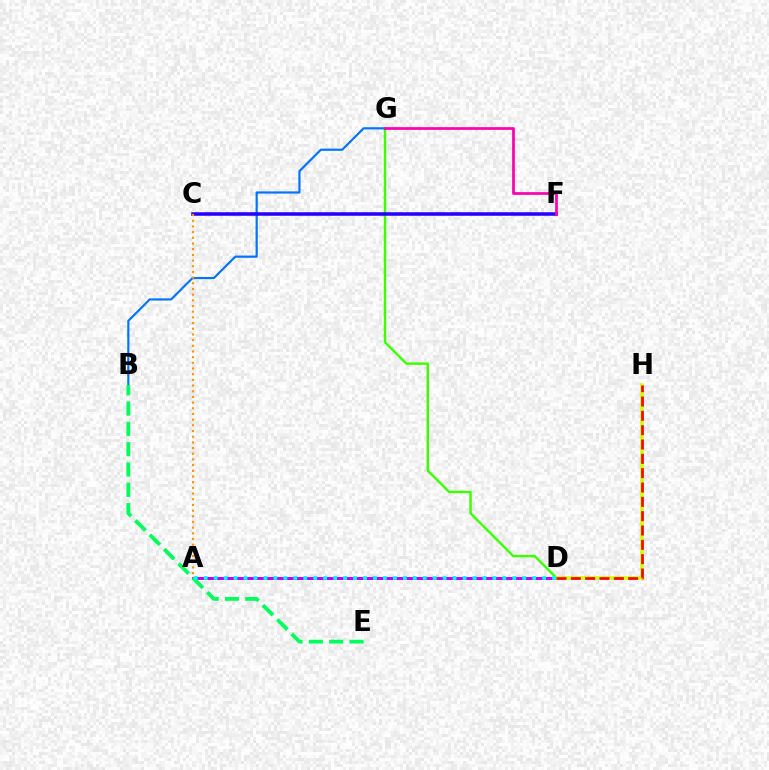{('D', 'G'): [{'color': '#3dff00', 'line_style': 'solid', 'thickness': 1.76}], ('B', 'G'): [{'color': '#0074ff', 'line_style': 'solid', 'thickness': 1.57}], ('A', 'D'): [{'color': '#b900ff', 'line_style': 'solid', 'thickness': 2.13}, {'color': '#00fff6', 'line_style': 'dotted', 'thickness': 2.7}], ('C', 'F'): [{'color': '#2500ff', 'line_style': 'solid', 'thickness': 2.54}], ('F', 'G'): [{'color': '#ff00ac', 'line_style': 'solid', 'thickness': 1.95}], ('D', 'H'): [{'color': '#d1ff00', 'line_style': 'solid', 'thickness': 2.55}, {'color': '#ff0000', 'line_style': 'dashed', 'thickness': 1.95}], ('B', 'E'): [{'color': '#00ff5c', 'line_style': 'dashed', 'thickness': 2.76}], ('A', 'C'): [{'color': '#ff9400', 'line_style': 'dotted', 'thickness': 1.54}]}